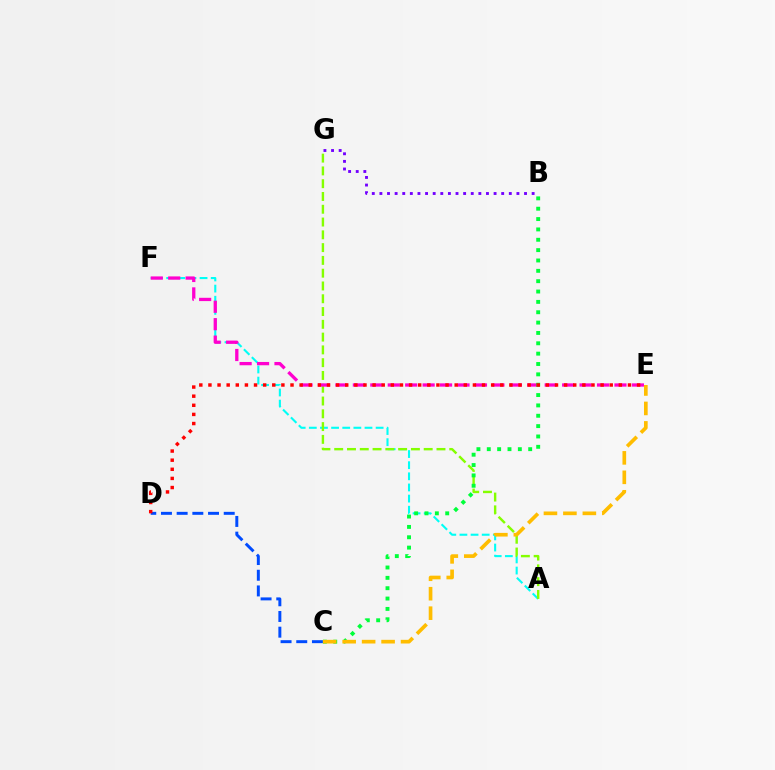{('C', 'D'): [{'color': '#004bff', 'line_style': 'dashed', 'thickness': 2.13}], ('A', 'F'): [{'color': '#00fff6', 'line_style': 'dashed', 'thickness': 1.51}], ('A', 'G'): [{'color': '#84ff00', 'line_style': 'dashed', 'thickness': 1.74}], ('E', 'F'): [{'color': '#ff00cf', 'line_style': 'dashed', 'thickness': 2.37}], ('B', 'C'): [{'color': '#00ff39', 'line_style': 'dotted', 'thickness': 2.81}], ('D', 'E'): [{'color': '#ff0000', 'line_style': 'dotted', 'thickness': 2.48}], ('C', 'E'): [{'color': '#ffbd00', 'line_style': 'dashed', 'thickness': 2.64}], ('B', 'G'): [{'color': '#7200ff', 'line_style': 'dotted', 'thickness': 2.07}]}